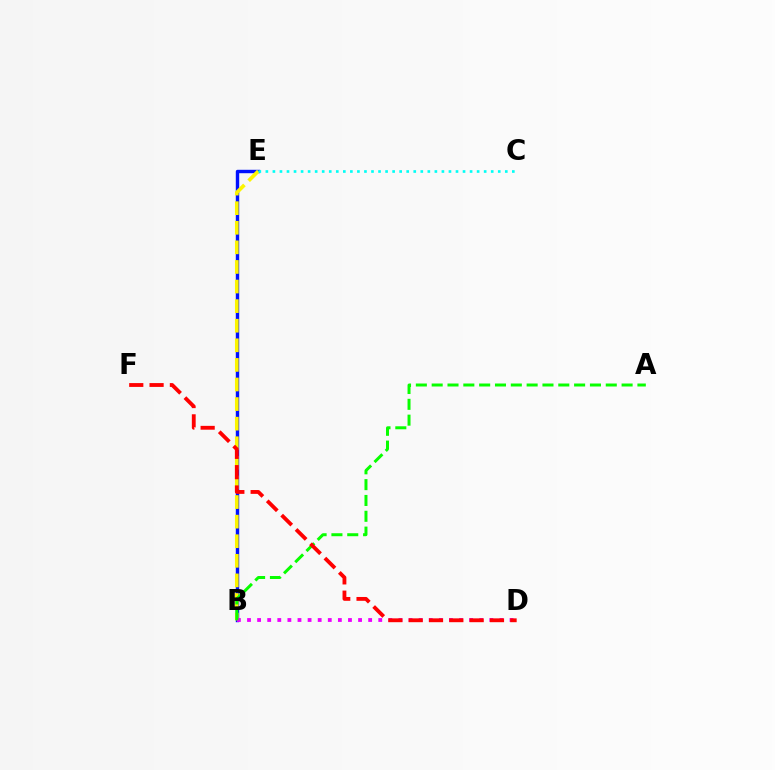{('B', 'E'): [{'color': '#0010ff', 'line_style': 'solid', 'thickness': 2.46}, {'color': '#fcf500', 'line_style': 'dashed', 'thickness': 2.66}], ('B', 'D'): [{'color': '#ee00ff', 'line_style': 'dotted', 'thickness': 2.74}], ('A', 'B'): [{'color': '#08ff00', 'line_style': 'dashed', 'thickness': 2.15}], ('C', 'E'): [{'color': '#00fff6', 'line_style': 'dotted', 'thickness': 1.91}], ('D', 'F'): [{'color': '#ff0000', 'line_style': 'dashed', 'thickness': 2.76}]}